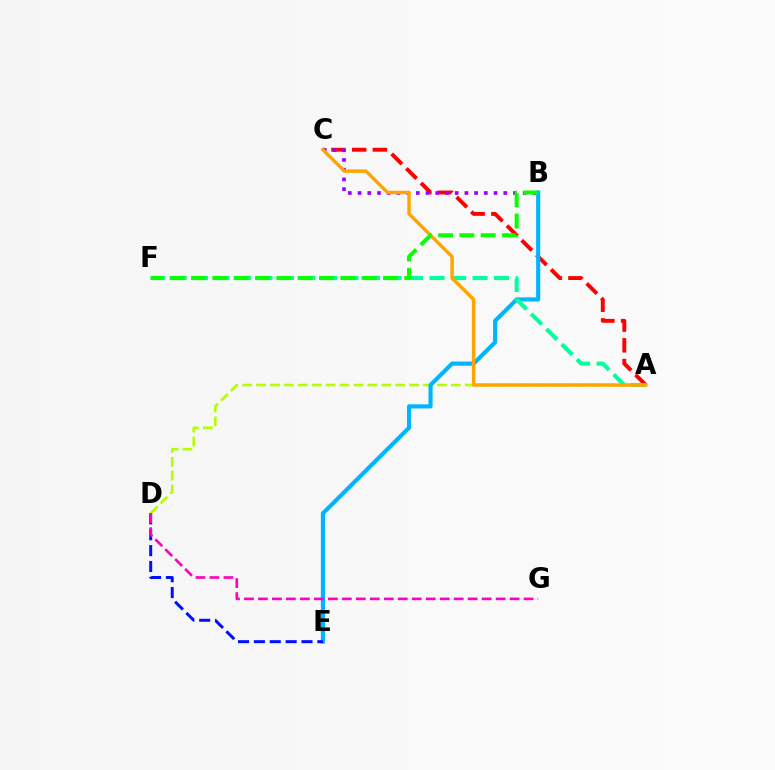{('A', 'D'): [{'color': '#b3ff00', 'line_style': 'dashed', 'thickness': 1.89}], ('A', 'C'): [{'color': '#ff0000', 'line_style': 'dashed', 'thickness': 2.81}, {'color': '#ffa500', 'line_style': 'solid', 'thickness': 2.48}], ('B', 'E'): [{'color': '#00b5ff', 'line_style': 'solid', 'thickness': 2.98}], ('A', 'F'): [{'color': '#00ff9d', 'line_style': 'dashed', 'thickness': 2.92}], ('B', 'C'): [{'color': '#9b00ff', 'line_style': 'dotted', 'thickness': 2.64}], ('D', 'E'): [{'color': '#0010ff', 'line_style': 'dashed', 'thickness': 2.16}], ('B', 'F'): [{'color': '#08ff00', 'line_style': 'dashed', 'thickness': 2.9}], ('D', 'G'): [{'color': '#ff00bd', 'line_style': 'dashed', 'thickness': 1.9}]}